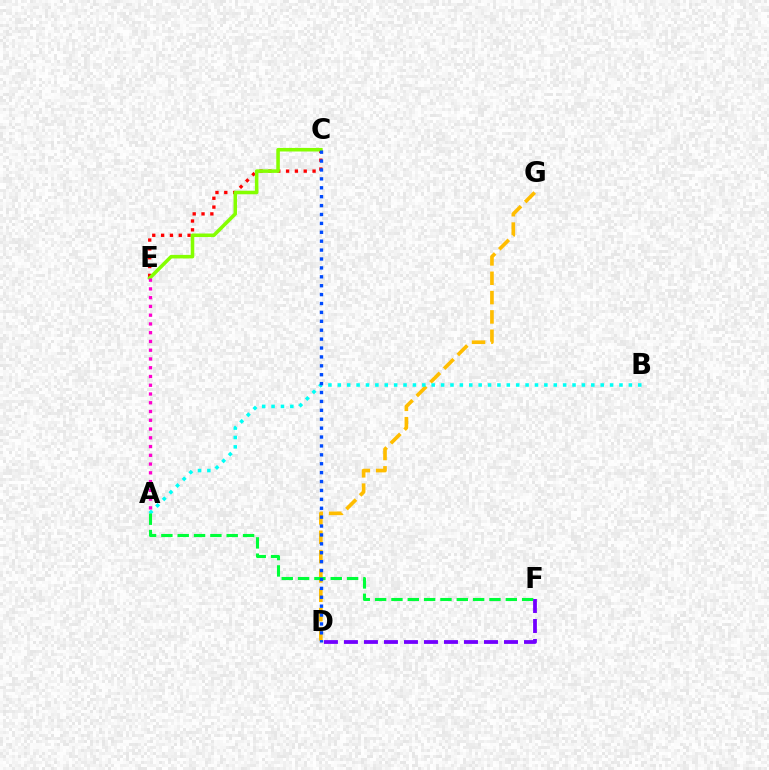{('D', 'G'): [{'color': '#ffbd00', 'line_style': 'dashed', 'thickness': 2.63}], ('A', 'B'): [{'color': '#00fff6', 'line_style': 'dotted', 'thickness': 2.55}], ('C', 'E'): [{'color': '#ff0000', 'line_style': 'dotted', 'thickness': 2.4}, {'color': '#84ff00', 'line_style': 'solid', 'thickness': 2.56}], ('A', 'F'): [{'color': '#00ff39', 'line_style': 'dashed', 'thickness': 2.22}], ('C', 'D'): [{'color': '#004bff', 'line_style': 'dotted', 'thickness': 2.42}], ('D', 'F'): [{'color': '#7200ff', 'line_style': 'dashed', 'thickness': 2.72}], ('A', 'E'): [{'color': '#ff00cf', 'line_style': 'dotted', 'thickness': 2.38}]}